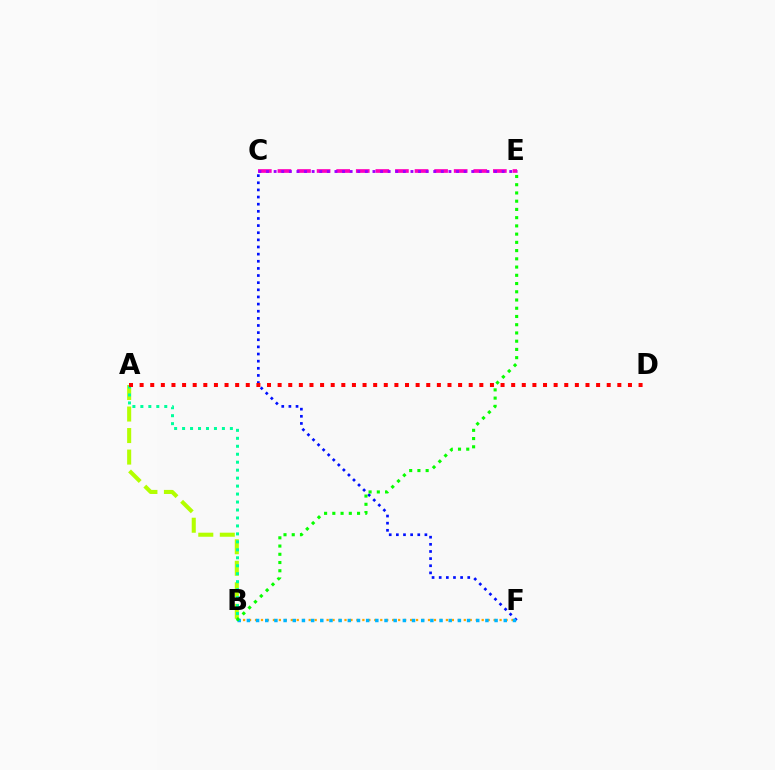{('A', 'B'): [{'color': '#b3ff00', 'line_style': 'dashed', 'thickness': 2.92}, {'color': '#00ff9d', 'line_style': 'dotted', 'thickness': 2.16}], ('C', 'E'): [{'color': '#ff00bd', 'line_style': 'dashed', 'thickness': 2.66}, {'color': '#9b00ff', 'line_style': 'dotted', 'thickness': 2.06}], ('B', 'F'): [{'color': '#ffa500', 'line_style': 'dotted', 'thickness': 1.62}, {'color': '#00b5ff', 'line_style': 'dotted', 'thickness': 2.49}], ('C', 'F'): [{'color': '#0010ff', 'line_style': 'dotted', 'thickness': 1.94}], ('A', 'D'): [{'color': '#ff0000', 'line_style': 'dotted', 'thickness': 2.88}], ('B', 'E'): [{'color': '#08ff00', 'line_style': 'dotted', 'thickness': 2.24}]}